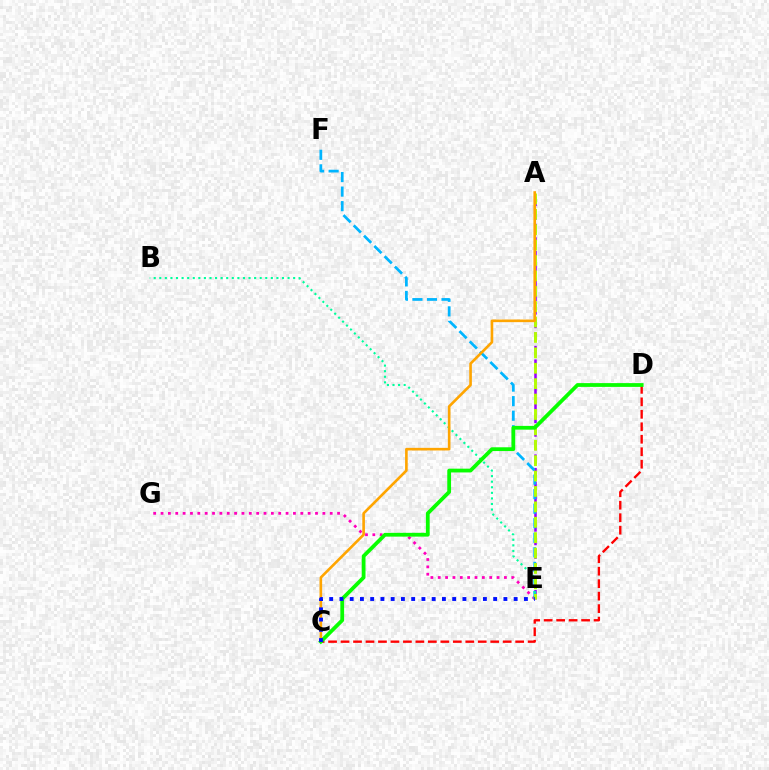{('A', 'E'): [{'color': '#9b00ff', 'line_style': 'dashed', 'thickness': 1.84}, {'color': '#b3ff00', 'line_style': 'dashed', 'thickness': 2.09}], ('C', 'D'): [{'color': '#ff0000', 'line_style': 'dashed', 'thickness': 1.69}, {'color': '#08ff00', 'line_style': 'solid', 'thickness': 2.72}], ('E', 'G'): [{'color': '#ff00bd', 'line_style': 'dotted', 'thickness': 2.0}], ('E', 'F'): [{'color': '#00b5ff', 'line_style': 'dashed', 'thickness': 1.98}], ('B', 'E'): [{'color': '#00ff9d', 'line_style': 'dotted', 'thickness': 1.52}], ('A', 'C'): [{'color': '#ffa500', 'line_style': 'solid', 'thickness': 1.89}], ('C', 'E'): [{'color': '#0010ff', 'line_style': 'dotted', 'thickness': 2.78}]}